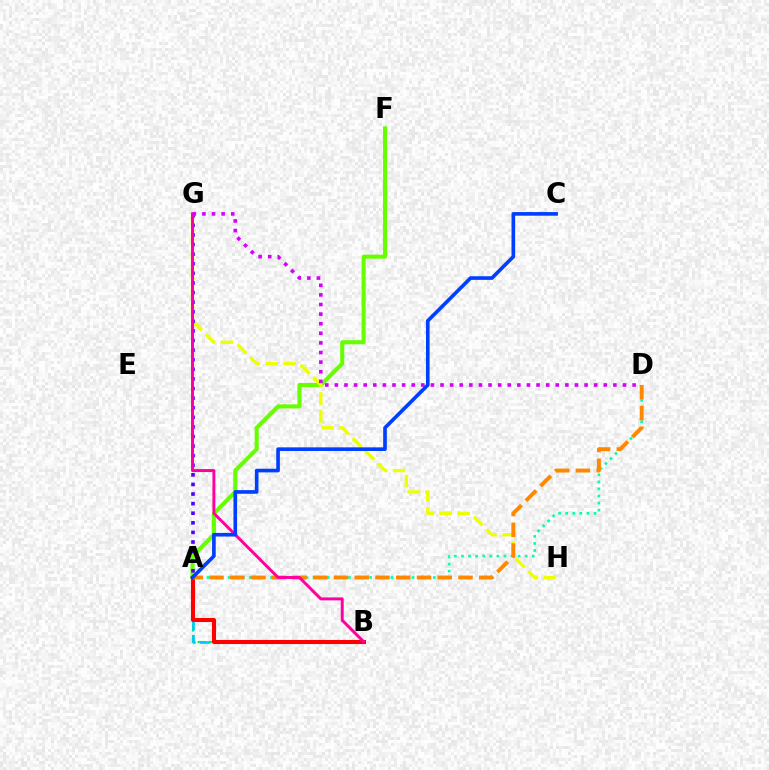{('A', 'B'): [{'color': '#00ff27', 'line_style': 'dashed', 'thickness': 1.55}, {'color': '#00c7ff', 'line_style': 'dashed', 'thickness': 1.91}, {'color': '#ff0000', 'line_style': 'solid', 'thickness': 2.94}], ('A', 'F'): [{'color': '#66ff00', 'line_style': 'solid', 'thickness': 2.92}], ('G', 'H'): [{'color': '#eeff00', 'line_style': 'dashed', 'thickness': 2.43}], ('A', 'G'): [{'color': '#4f00ff', 'line_style': 'dotted', 'thickness': 2.61}], ('A', 'D'): [{'color': '#00ffaf', 'line_style': 'dotted', 'thickness': 1.92}, {'color': '#ff8800', 'line_style': 'dashed', 'thickness': 2.82}], ('B', 'G'): [{'color': '#ff00a0', 'line_style': 'solid', 'thickness': 2.13}], ('D', 'G'): [{'color': '#d600ff', 'line_style': 'dotted', 'thickness': 2.61}], ('A', 'C'): [{'color': '#003fff', 'line_style': 'solid', 'thickness': 2.62}]}